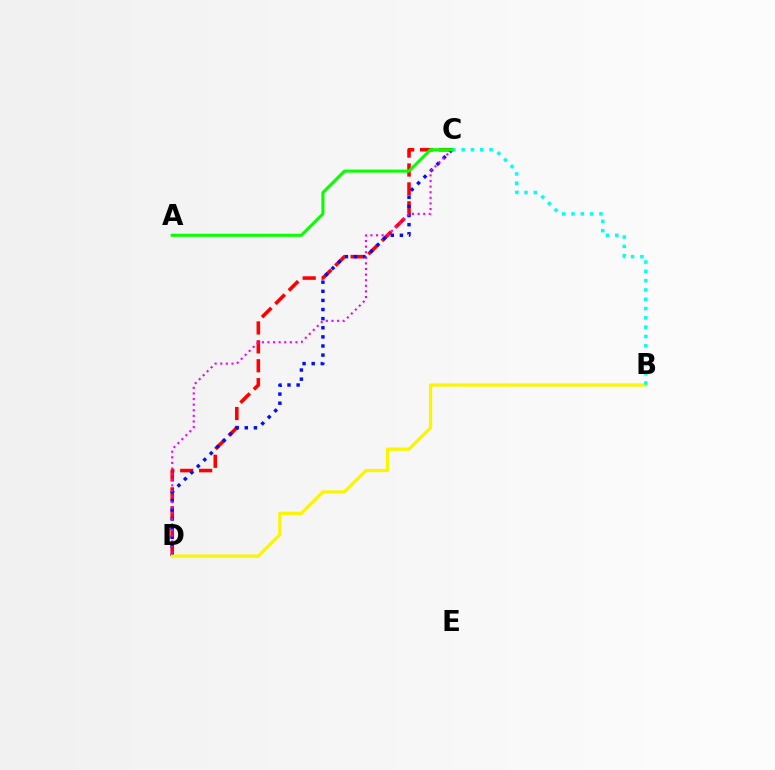{('C', 'D'): [{'color': '#ff0000', 'line_style': 'dashed', 'thickness': 2.57}, {'color': '#0010ff', 'line_style': 'dotted', 'thickness': 2.48}, {'color': '#ee00ff', 'line_style': 'dotted', 'thickness': 1.52}], ('B', 'D'): [{'color': '#fcf500', 'line_style': 'solid', 'thickness': 2.34}], ('B', 'C'): [{'color': '#00fff6', 'line_style': 'dotted', 'thickness': 2.53}], ('A', 'C'): [{'color': '#08ff00', 'line_style': 'solid', 'thickness': 2.19}]}